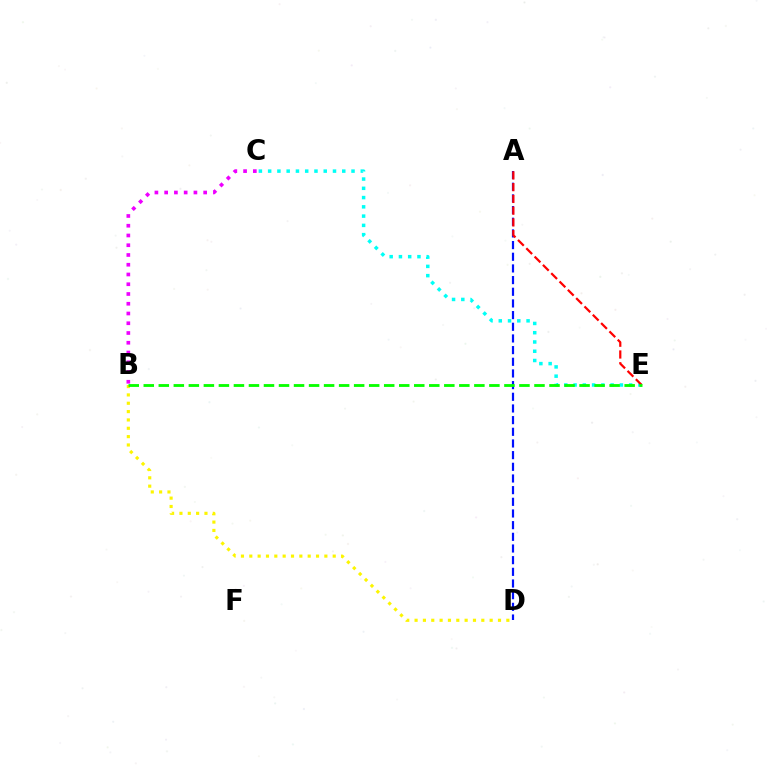{('A', 'D'): [{'color': '#0010ff', 'line_style': 'dashed', 'thickness': 1.59}], ('C', 'E'): [{'color': '#00fff6', 'line_style': 'dotted', 'thickness': 2.52}], ('B', 'C'): [{'color': '#ee00ff', 'line_style': 'dotted', 'thickness': 2.65}], ('B', 'D'): [{'color': '#fcf500', 'line_style': 'dotted', 'thickness': 2.27}], ('A', 'E'): [{'color': '#ff0000', 'line_style': 'dashed', 'thickness': 1.6}], ('B', 'E'): [{'color': '#08ff00', 'line_style': 'dashed', 'thickness': 2.04}]}